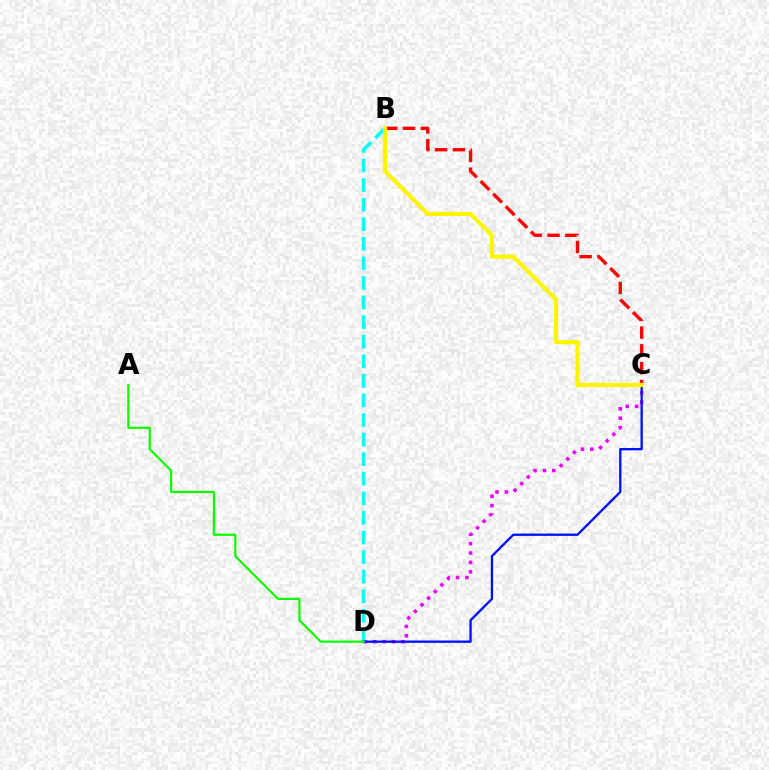{('C', 'D'): [{'color': '#ee00ff', 'line_style': 'dotted', 'thickness': 2.55}, {'color': '#0010ff', 'line_style': 'solid', 'thickness': 1.67}], ('B', 'C'): [{'color': '#ff0000', 'line_style': 'dashed', 'thickness': 2.42}, {'color': '#fcf500', 'line_style': 'solid', 'thickness': 2.99}], ('B', 'D'): [{'color': '#00fff6', 'line_style': 'dashed', 'thickness': 2.66}], ('A', 'D'): [{'color': '#08ff00', 'line_style': 'solid', 'thickness': 1.59}]}